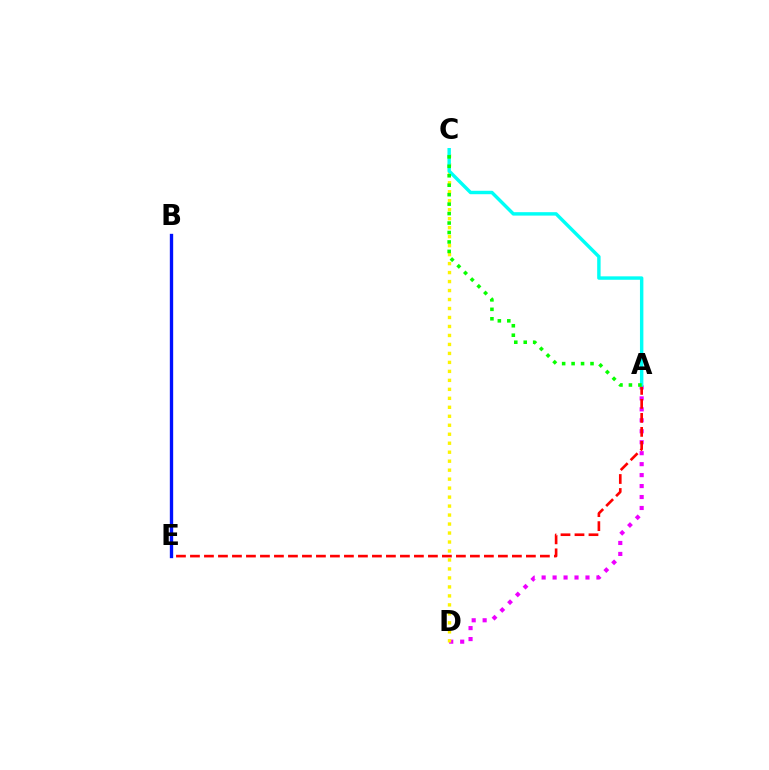{('A', 'D'): [{'color': '#ee00ff', 'line_style': 'dotted', 'thickness': 2.98}], ('A', 'E'): [{'color': '#ff0000', 'line_style': 'dashed', 'thickness': 1.9}], ('C', 'D'): [{'color': '#fcf500', 'line_style': 'dotted', 'thickness': 2.44}], ('A', 'C'): [{'color': '#00fff6', 'line_style': 'solid', 'thickness': 2.47}, {'color': '#08ff00', 'line_style': 'dotted', 'thickness': 2.57}], ('B', 'E'): [{'color': '#0010ff', 'line_style': 'solid', 'thickness': 2.41}]}